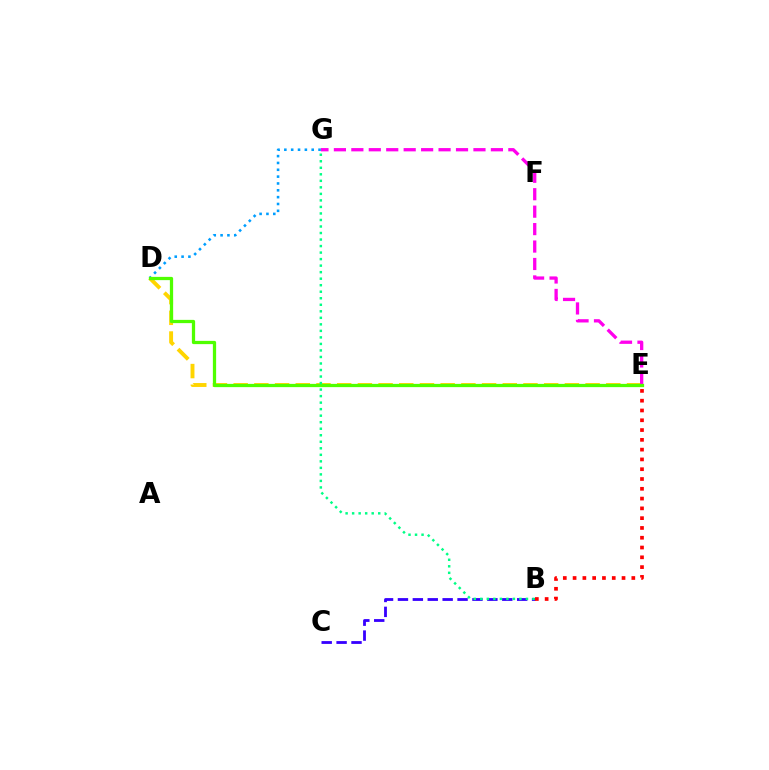{('B', 'C'): [{'color': '#3700ff', 'line_style': 'dashed', 'thickness': 2.02}], ('D', 'E'): [{'color': '#ffd500', 'line_style': 'dashed', 'thickness': 2.81}, {'color': '#4fff00', 'line_style': 'solid', 'thickness': 2.35}], ('E', 'G'): [{'color': '#ff00ed', 'line_style': 'dashed', 'thickness': 2.37}], ('D', 'G'): [{'color': '#009eff', 'line_style': 'dotted', 'thickness': 1.86}], ('B', 'E'): [{'color': '#ff0000', 'line_style': 'dotted', 'thickness': 2.66}], ('B', 'G'): [{'color': '#00ff86', 'line_style': 'dotted', 'thickness': 1.77}]}